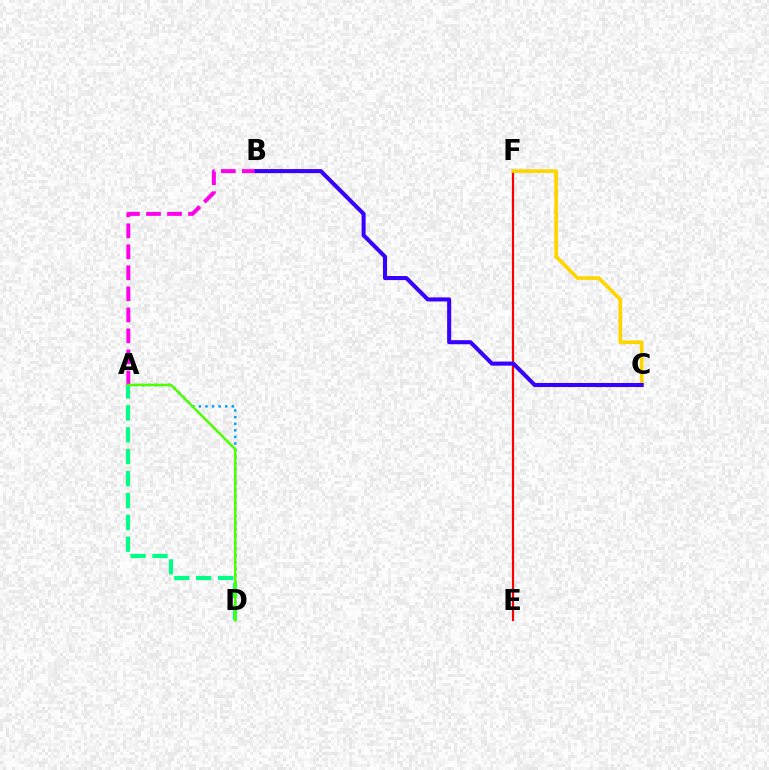{('E', 'F'): [{'color': '#ff0000', 'line_style': 'solid', 'thickness': 1.59}], ('C', 'F'): [{'color': '#ffd500', 'line_style': 'solid', 'thickness': 2.66}], ('A', 'D'): [{'color': '#009eff', 'line_style': 'dotted', 'thickness': 1.79}, {'color': '#00ff86', 'line_style': 'dashed', 'thickness': 2.97}, {'color': '#4fff00', 'line_style': 'solid', 'thickness': 1.79}], ('A', 'B'): [{'color': '#ff00ed', 'line_style': 'dashed', 'thickness': 2.85}], ('B', 'C'): [{'color': '#3700ff', 'line_style': 'solid', 'thickness': 2.92}]}